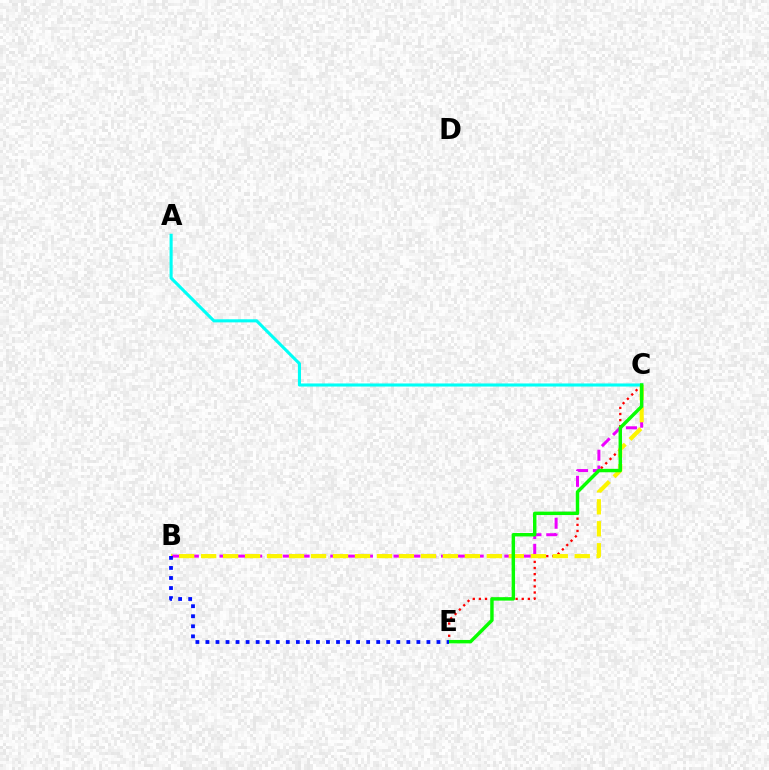{('B', 'C'): [{'color': '#ee00ff', 'line_style': 'dashed', 'thickness': 2.15}, {'color': '#fcf500', 'line_style': 'dashed', 'thickness': 2.99}], ('C', 'E'): [{'color': '#ff0000', 'line_style': 'dotted', 'thickness': 1.66}, {'color': '#08ff00', 'line_style': 'solid', 'thickness': 2.47}], ('A', 'C'): [{'color': '#00fff6', 'line_style': 'solid', 'thickness': 2.22}], ('B', 'E'): [{'color': '#0010ff', 'line_style': 'dotted', 'thickness': 2.73}]}